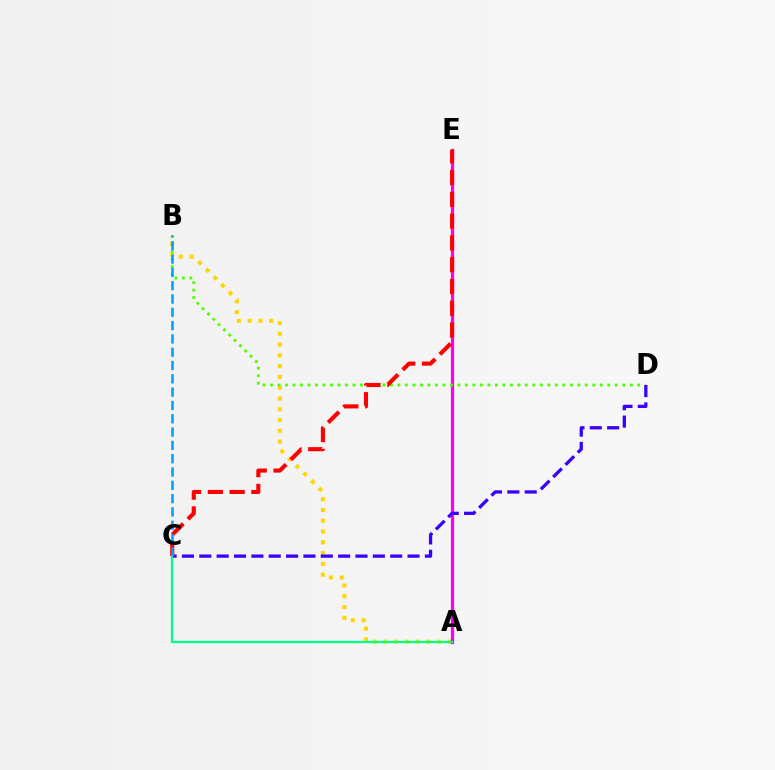{('A', 'B'): [{'color': '#ffd500', 'line_style': 'dotted', 'thickness': 2.93}], ('A', 'E'): [{'color': '#ff00ed', 'line_style': 'solid', 'thickness': 2.32}], ('B', 'D'): [{'color': '#4fff00', 'line_style': 'dotted', 'thickness': 2.04}], ('C', 'D'): [{'color': '#3700ff', 'line_style': 'dashed', 'thickness': 2.36}], ('C', 'E'): [{'color': '#ff0000', 'line_style': 'dashed', 'thickness': 2.96}], ('A', 'C'): [{'color': '#00ff86', 'line_style': 'solid', 'thickness': 1.64}], ('B', 'C'): [{'color': '#009eff', 'line_style': 'dashed', 'thickness': 1.81}]}